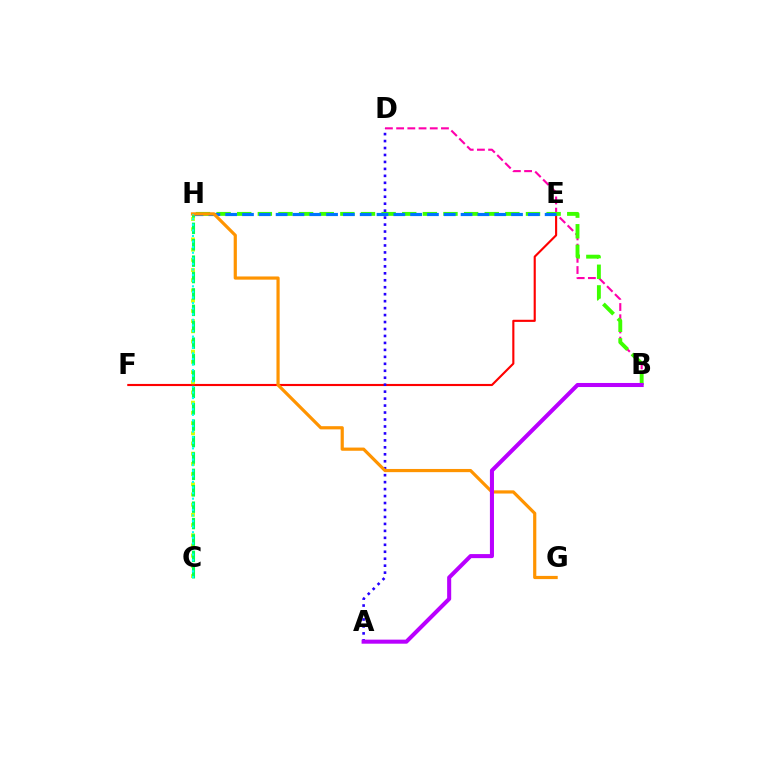{('B', 'D'): [{'color': '#ff00ac', 'line_style': 'dashed', 'thickness': 1.52}], ('E', 'F'): [{'color': '#ff0000', 'line_style': 'solid', 'thickness': 1.53}], ('B', 'H'): [{'color': '#3dff00', 'line_style': 'dashed', 'thickness': 2.8}], ('C', 'H'): [{'color': '#d1ff00', 'line_style': 'dotted', 'thickness': 2.77}, {'color': '#00ff5c', 'line_style': 'dashed', 'thickness': 2.23}, {'color': '#00fff6', 'line_style': 'dotted', 'thickness': 1.52}], ('E', 'H'): [{'color': '#0074ff', 'line_style': 'dashed', 'thickness': 2.28}], ('A', 'D'): [{'color': '#2500ff', 'line_style': 'dotted', 'thickness': 1.89}], ('G', 'H'): [{'color': '#ff9400', 'line_style': 'solid', 'thickness': 2.3}], ('A', 'B'): [{'color': '#b900ff', 'line_style': 'solid', 'thickness': 2.92}]}